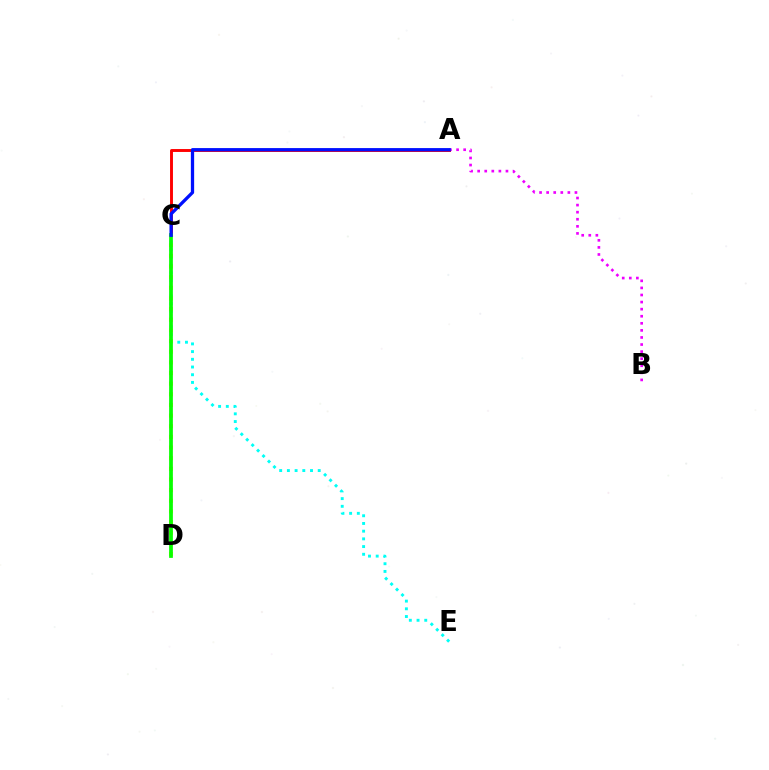{('C', 'E'): [{'color': '#00fff6', 'line_style': 'dotted', 'thickness': 2.09}], ('C', 'D'): [{'color': '#fcf500', 'line_style': 'dotted', 'thickness': 2.89}, {'color': '#08ff00', 'line_style': 'solid', 'thickness': 2.69}], ('A', 'C'): [{'color': '#ff0000', 'line_style': 'solid', 'thickness': 2.1}, {'color': '#0010ff', 'line_style': 'solid', 'thickness': 2.36}], ('A', 'B'): [{'color': '#ee00ff', 'line_style': 'dotted', 'thickness': 1.92}]}